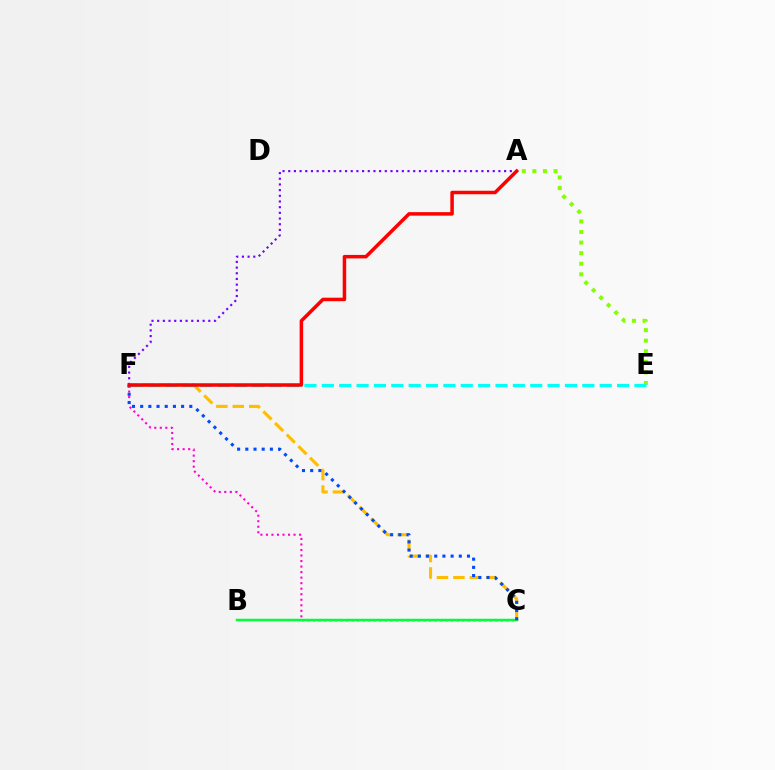{('C', 'F'): [{'color': '#ff00cf', 'line_style': 'dotted', 'thickness': 1.5}, {'color': '#ffbd00', 'line_style': 'dashed', 'thickness': 2.23}, {'color': '#004bff', 'line_style': 'dotted', 'thickness': 2.22}], ('A', 'E'): [{'color': '#84ff00', 'line_style': 'dotted', 'thickness': 2.87}], ('A', 'F'): [{'color': '#7200ff', 'line_style': 'dotted', 'thickness': 1.54}, {'color': '#ff0000', 'line_style': 'solid', 'thickness': 2.52}], ('B', 'C'): [{'color': '#00ff39', 'line_style': 'solid', 'thickness': 1.79}], ('E', 'F'): [{'color': '#00fff6', 'line_style': 'dashed', 'thickness': 2.36}]}